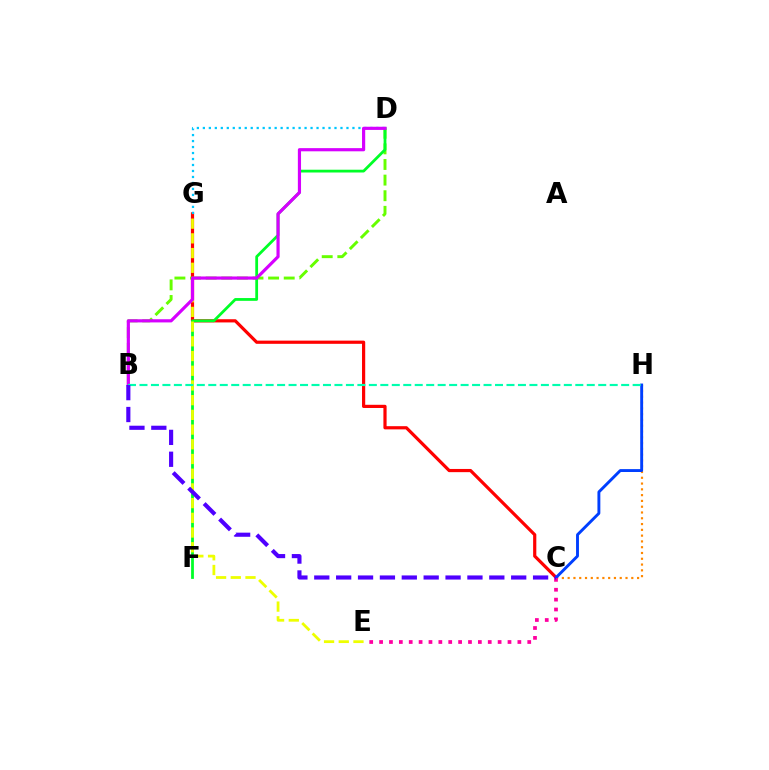{('C', 'G'): [{'color': '#ff0000', 'line_style': 'solid', 'thickness': 2.3}], ('C', 'H'): [{'color': '#ff8800', 'line_style': 'dotted', 'thickness': 1.57}, {'color': '#003fff', 'line_style': 'solid', 'thickness': 2.09}], ('B', 'D'): [{'color': '#66ff00', 'line_style': 'dashed', 'thickness': 2.12}, {'color': '#d600ff', 'line_style': 'solid', 'thickness': 2.28}], ('D', 'F'): [{'color': '#00ff27', 'line_style': 'solid', 'thickness': 2.0}], ('C', 'E'): [{'color': '#ff00a0', 'line_style': 'dotted', 'thickness': 2.68}], ('E', 'G'): [{'color': '#eeff00', 'line_style': 'dashed', 'thickness': 2.0}], ('D', 'G'): [{'color': '#00c7ff', 'line_style': 'dotted', 'thickness': 1.63}], ('B', 'H'): [{'color': '#00ffaf', 'line_style': 'dashed', 'thickness': 1.56}], ('B', 'C'): [{'color': '#4f00ff', 'line_style': 'dashed', 'thickness': 2.97}]}